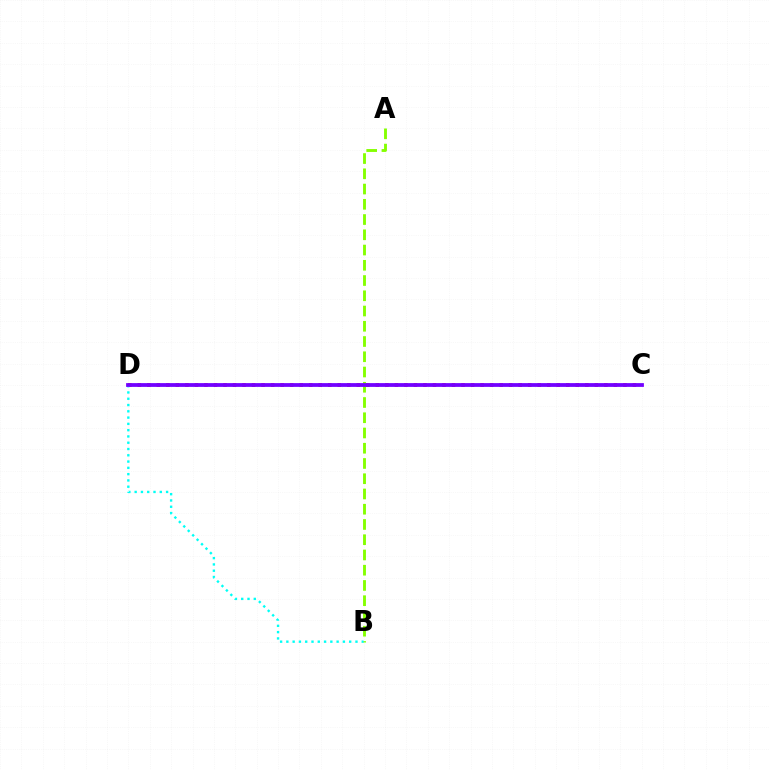{('A', 'B'): [{'color': '#84ff00', 'line_style': 'dashed', 'thickness': 2.07}], ('C', 'D'): [{'color': '#ff0000', 'line_style': 'dotted', 'thickness': 2.59}, {'color': '#7200ff', 'line_style': 'solid', 'thickness': 2.72}], ('B', 'D'): [{'color': '#00fff6', 'line_style': 'dotted', 'thickness': 1.71}]}